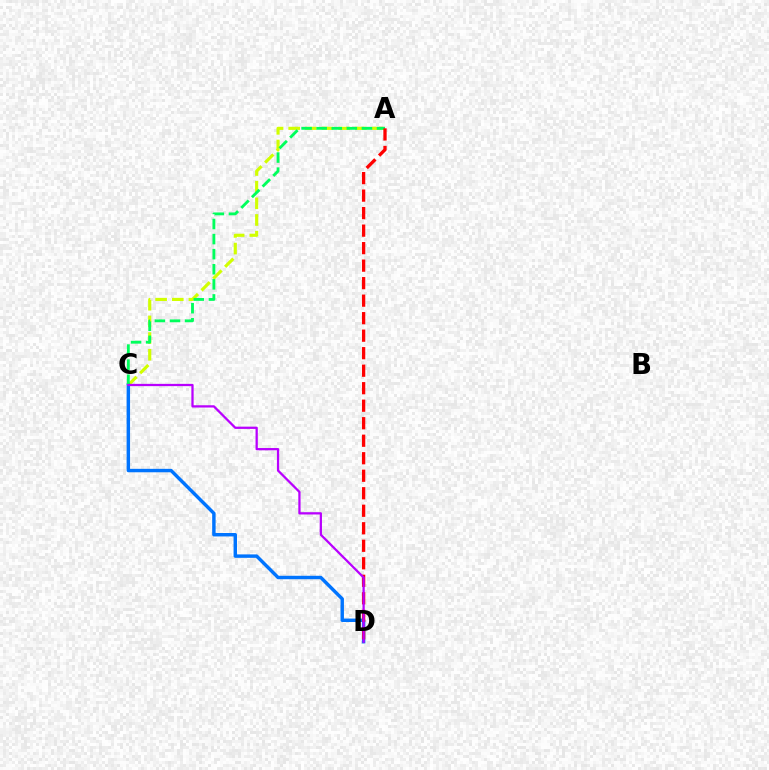{('A', 'C'): [{'color': '#d1ff00', 'line_style': 'dashed', 'thickness': 2.26}, {'color': '#00ff5c', 'line_style': 'dashed', 'thickness': 2.05}], ('C', 'D'): [{'color': '#0074ff', 'line_style': 'solid', 'thickness': 2.47}, {'color': '#b900ff', 'line_style': 'solid', 'thickness': 1.63}], ('A', 'D'): [{'color': '#ff0000', 'line_style': 'dashed', 'thickness': 2.38}]}